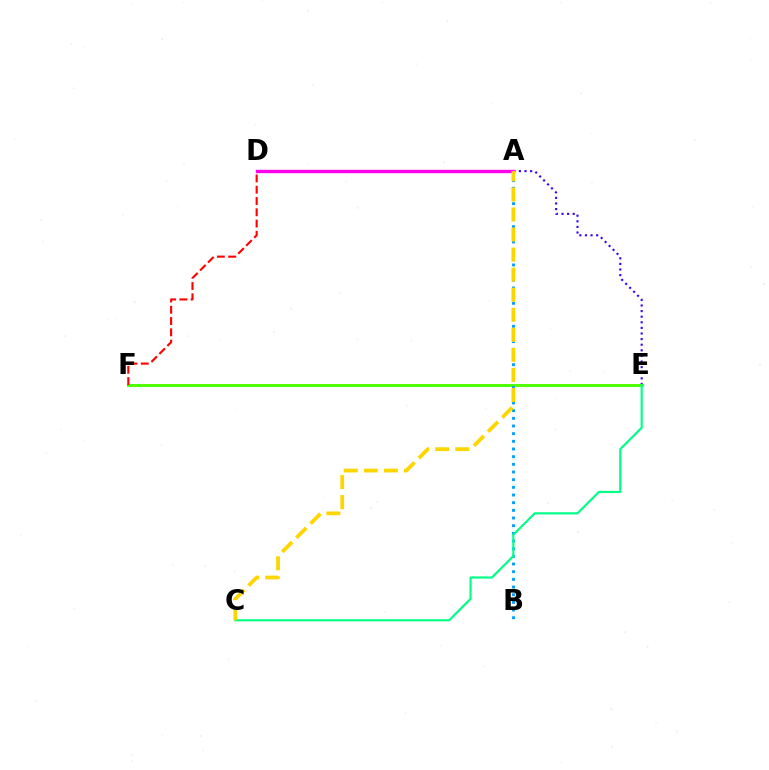{('D', 'E'): [{'color': '#3700ff', 'line_style': 'dotted', 'thickness': 1.52}], ('E', 'F'): [{'color': '#4fff00', 'line_style': 'solid', 'thickness': 2.13}], ('A', 'B'): [{'color': '#009eff', 'line_style': 'dotted', 'thickness': 2.08}], ('A', 'D'): [{'color': '#ff00ed', 'line_style': 'solid', 'thickness': 2.43}], ('C', 'E'): [{'color': '#00ff86', 'line_style': 'solid', 'thickness': 1.56}], ('A', 'C'): [{'color': '#ffd500', 'line_style': 'dashed', 'thickness': 2.72}], ('D', 'F'): [{'color': '#ff0000', 'line_style': 'dashed', 'thickness': 1.53}]}